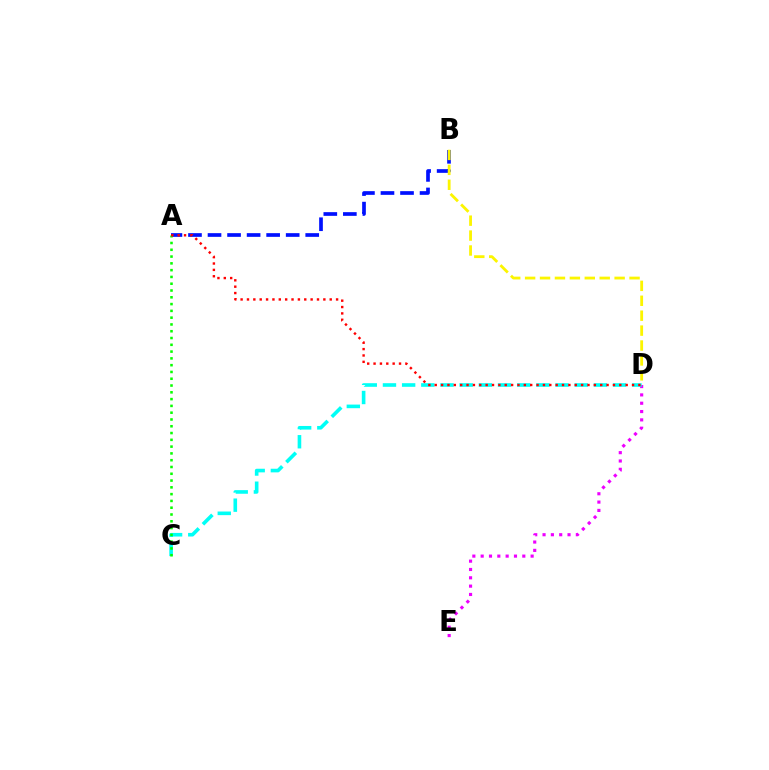{('A', 'B'): [{'color': '#0010ff', 'line_style': 'dashed', 'thickness': 2.65}], ('D', 'E'): [{'color': '#ee00ff', 'line_style': 'dotted', 'thickness': 2.26}], ('B', 'D'): [{'color': '#fcf500', 'line_style': 'dashed', 'thickness': 2.03}], ('C', 'D'): [{'color': '#00fff6', 'line_style': 'dashed', 'thickness': 2.61}], ('A', 'C'): [{'color': '#08ff00', 'line_style': 'dotted', 'thickness': 1.84}], ('A', 'D'): [{'color': '#ff0000', 'line_style': 'dotted', 'thickness': 1.73}]}